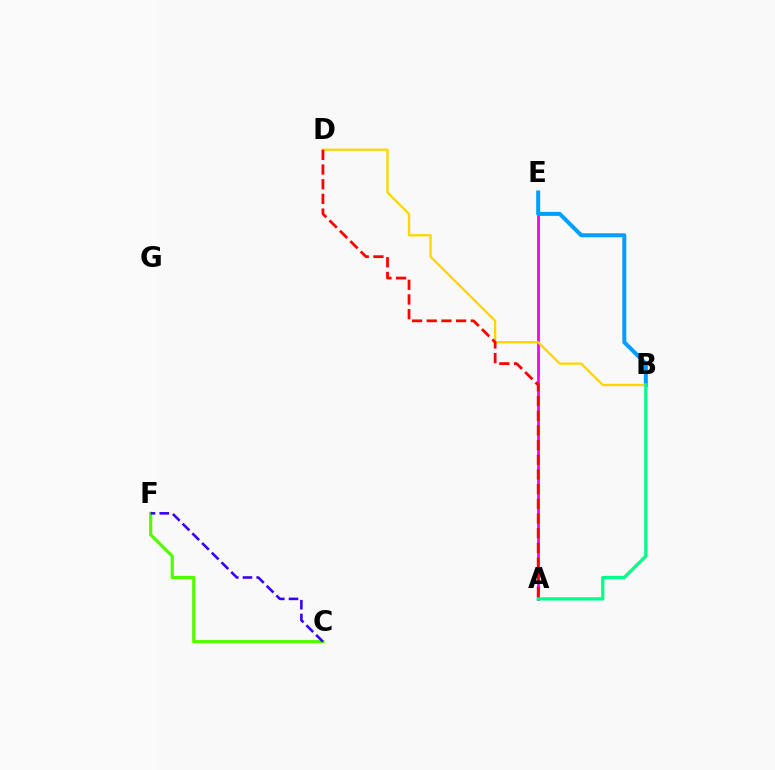{('A', 'E'): [{'color': '#ff00ed', 'line_style': 'solid', 'thickness': 2.0}], ('B', 'E'): [{'color': '#009eff', 'line_style': 'solid', 'thickness': 2.88}], ('B', 'D'): [{'color': '#ffd500', 'line_style': 'solid', 'thickness': 1.65}], ('A', 'B'): [{'color': '#00ff86', 'line_style': 'solid', 'thickness': 2.33}], ('C', 'F'): [{'color': '#4fff00', 'line_style': 'solid', 'thickness': 2.31}, {'color': '#3700ff', 'line_style': 'dashed', 'thickness': 1.86}], ('A', 'D'): [{'color': '#ff0000', 'line_style': 'dashed', 'thickness': 2.0}]}